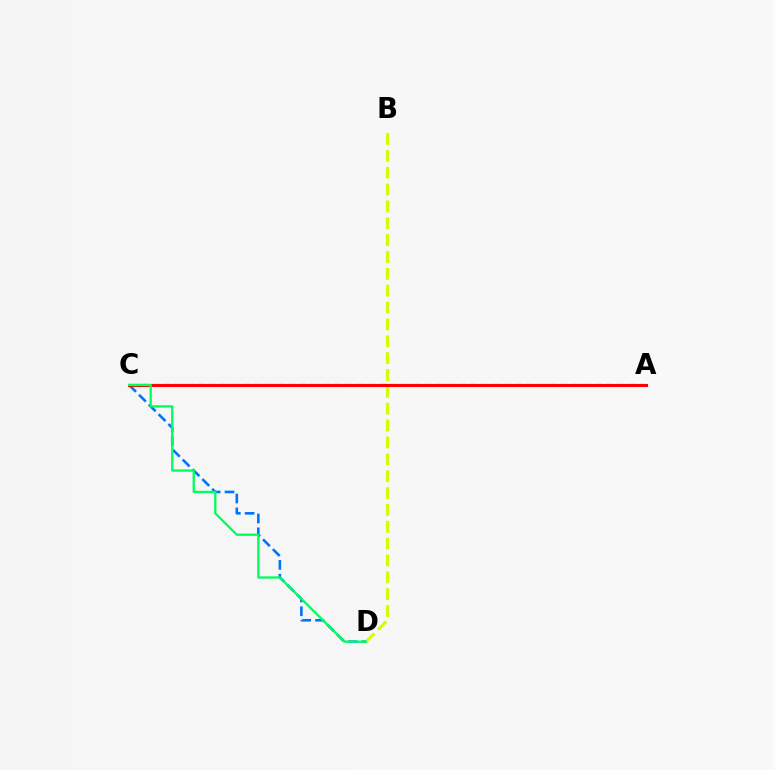{('A', 'C'): [{'color': '#b900ff', 'line_style': 'dashed', 'thickness': 1.54}, {'color': '#ff0000', 'line_style': 'solid', 'thickness': 2.22}], ('C', 'D'): [{'color': '#0074ff', 'line_style': 'dashed', 'thickness': 1.88}, {'color': '#00ff5c', 'line_style': 'solid', 'thickness': 1.66}], ('B', 'D'): [{'color': '#d1ff00', 'line_style': 'dashed', 'thickness': 2.29}]}